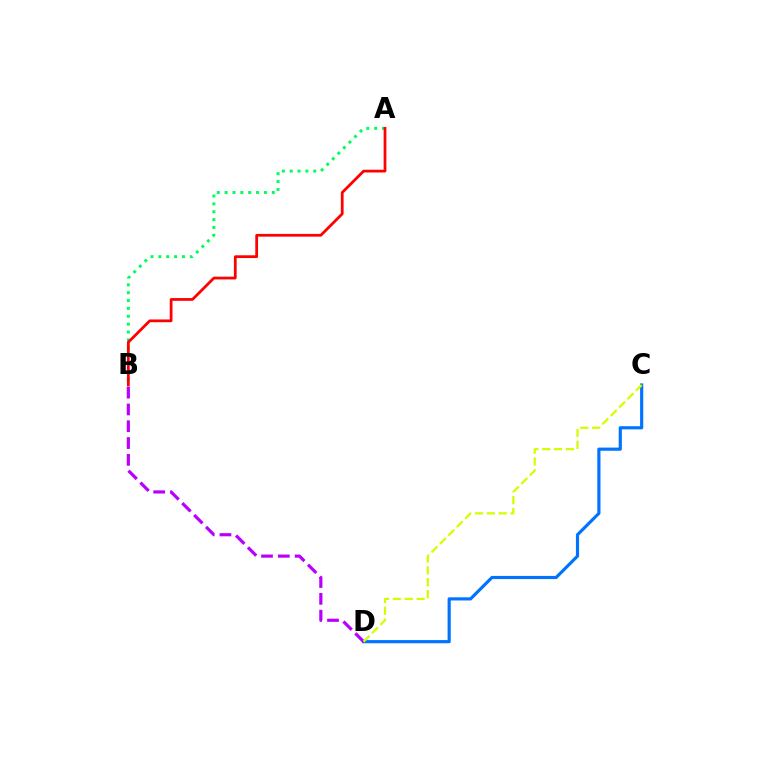{('C', 'D'): [{'color': '#0074ff', 'line_style': 'solid', 'thickness': 2.28}, {'color': '#d1ff00', 'line_style': 'dashed', 'thickness': 1.61}], ('A', 'B'): [{'color': '#00ff5c', 'line_style': 'dotted', 'thickness': 2.14}, {'color': '#ff0000', 'line_style': 'solid', 'thickness': 1.98}], ('B', 'D'): [{'color': '#b900ff', 'line_style': 'dashed', 'thickness': 2.28}]}